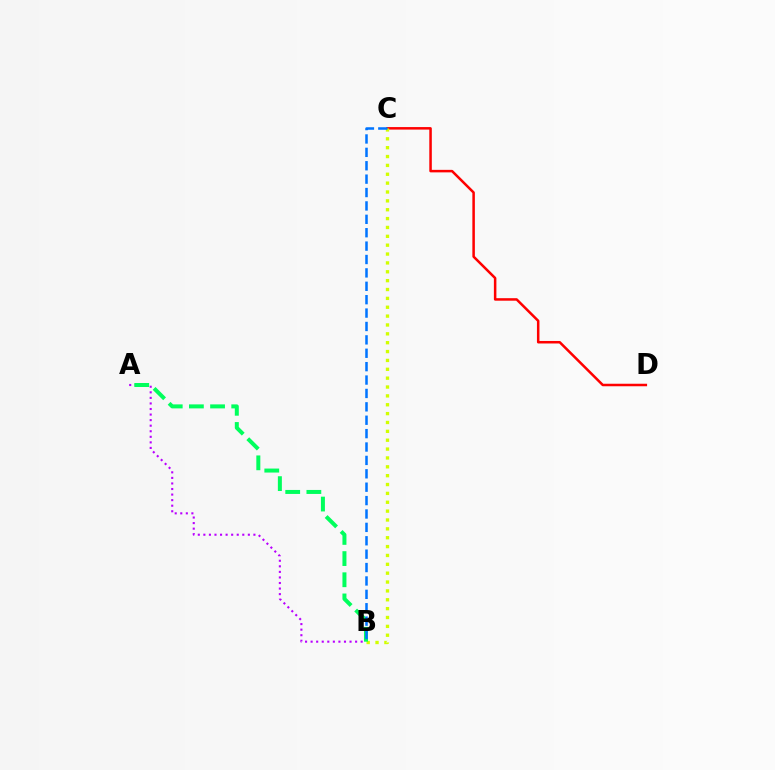{('C', 'D'): [{'color': '#ff0000', 'line_style': 'solid', 'thickness': 1.81}], ('A', 'B'): [{'color': '#b900ff', 'line_style': 'dotted', 'thickness': 1.51}, {'color': '#00ff5c', 'line_style': 'dashed', 'thickness': 2.87}], ('B', 'C'): [{'color': '#d1ff00', 'line_style': 'dotted', 'thickness': 2.41}, {'color': '#0074ff', 'line_style': 'dashed', 'thickness': 1.82}]}